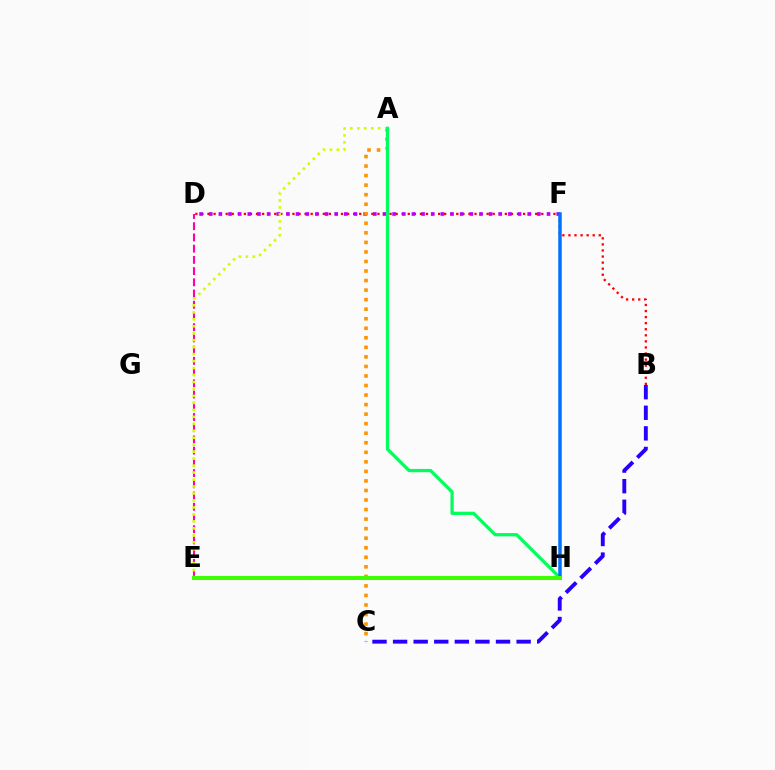{('B', 'D'): [{'color': '#ff0000', 'line_style': 'dotted', 'thickness': 1.65}], ('D', 'E'): [{'color': '#ff00ac', 'line_style': 'dashed', 'thickness': 1.52}], ('D', 'F'): [{'color': '#b900ff', 'line_style': 'dotted', 'thickness': 2.62}], ('A', 'C'): [{'color': '#ff9400', 'line_style': 'dotted', 'thickness': 2.59}], ('A', 'E'): [{'color': '#d1ff00', 'line_style': 'dotted', 'thickness': 1.89}], ('A', 'H'): [{'color': '#00ff5c', 'line_style': 'solid', 'thickness': 2.35}], ('F', 'H'): [{'color': '#0074ff', 'line_style': 'solid', 'thickness': 2.52}], ('E', 'H'): [{'color': '#00fff6', 'line_style': 'dotted', 'thickness': 1.71}, {'color': '#3dff00', 'line_style': 'solid', 'thickness': 2.86}], ('B', 'C'): [{'color': '#2500ff', 'line_style': 'dashed', 'thickness': 2.8}]}